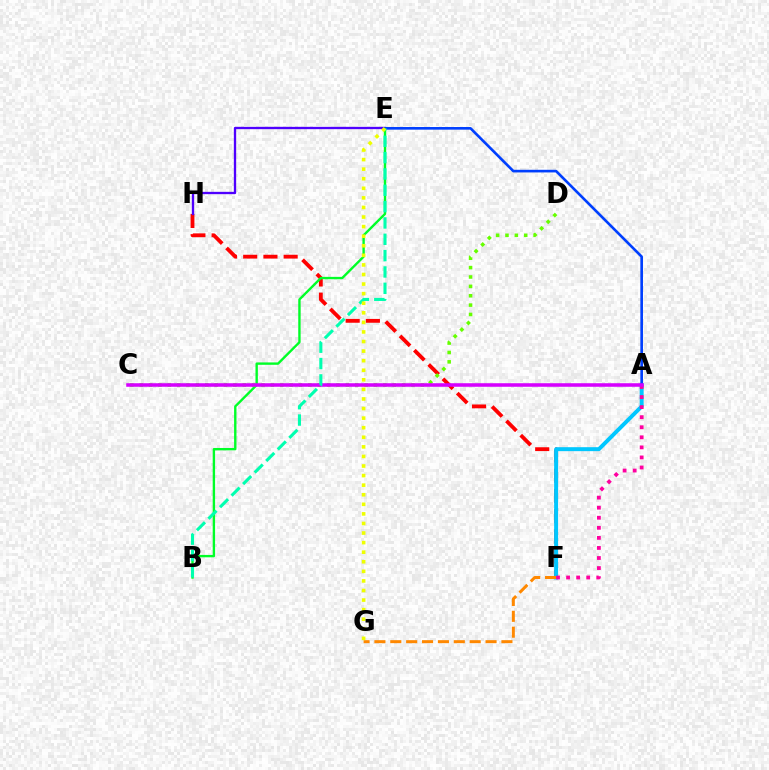{('F', 'H'): [{'color': '#ff0000', 'line_style': 'dashed', 'thickness': 2.75}], ('A', 'F'): [{'color': '#00c7ff', 'line_style': 'solid', 'thickness': 2.85}, {'color': '#ff00a0', 'line_style': 'dotted', 'thickness': 2.73}], ('B', 'E'): [{'color': '#00ff27', 'line_style': 'solid', 'thickness': 1.71}, {'color': '#00ffaf', 'line_style': 'dashed', 'thickness': 2.22}], ('E', 'H'): [{'color': '#4f00ff', 'line_style': 'solid', 'thickness': 1.67}], ('A', 'E'): [{'color': '#003fff', 'line_style': 'solid', 'thickness': 1.91}], ('F', 'G'): [{'color': '#ff8800', 'line_style': 'dashed', 'thickness': 2.16}], ('C', 'D'): [{'color': '#66ff00', 'line_style': 'dotted', 'thickness': 2.55}], ('A', 'C'): [{'color': '#d600ff', 'line_style': 'solid', 'thickness': 2.56}], ('E', 'G'): [{'color': '#eeff00', 'line_style': 'dotted', 'thickness': 2.6}]}